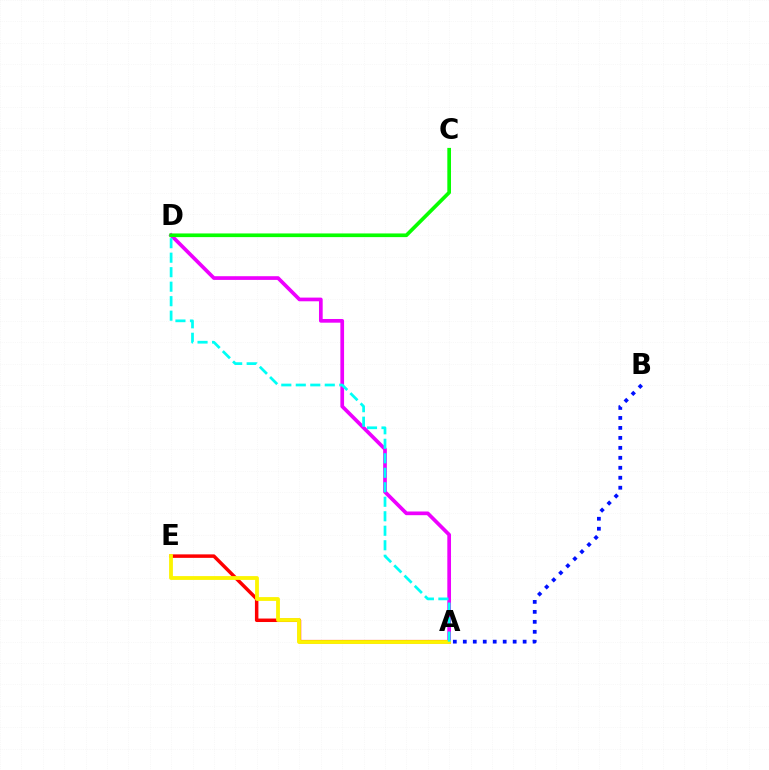{('A', 'E'): [{'color': '#ff0000', 'line_style': 'solid', 'thickness': 2.51}, {'color': '#fcf500', 'line_style': 'solid', 'thickness': 2.74}], ('A', 'D'): [{'color': '#ee00ff', 'line_style': 'solid', 'thickness': 2.66}, {'color': '#00fff6', 'line_style': 'dashed', 'thickness': 1.97}], ('A', 'B'): [{'color': '#0010ff', 'line_style': 'dotted', 'thickness': 2.71}], ('C', 'D'): [{'color': '#08ff00', 'line_style': 'solid', 'thickness': 2.65}]}